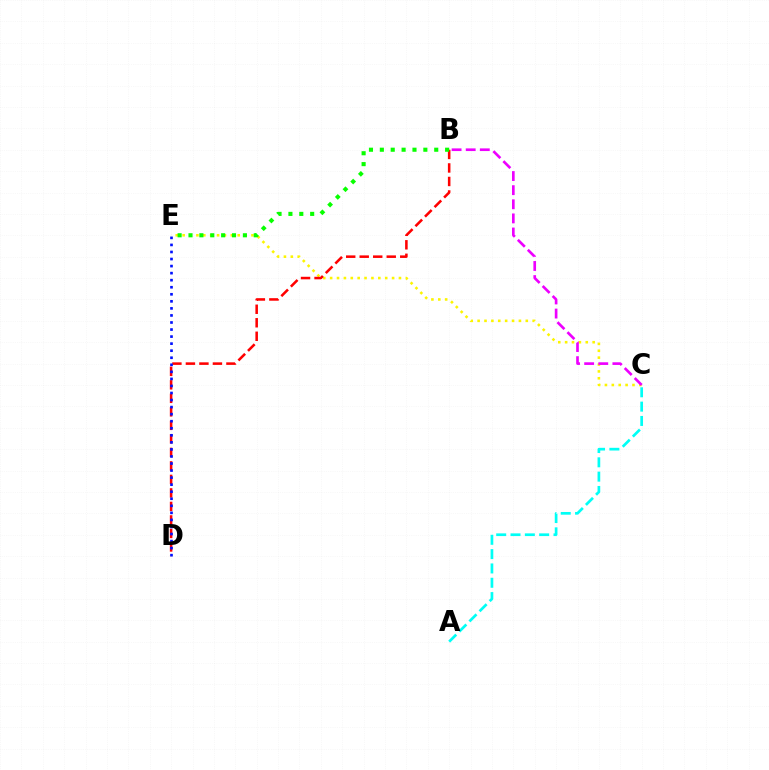{('C', 'E'): [{'color': '#fcf500', 'line_style': 'dotted', 'thickness': 1.87}], ('B', 'C'): [{'color': '#ee00ff', 'line_style': 'dashed', 'thickness': 1.92}], ('A', 'C'): [{'color': '#00fff6', 'line_style': 'dashed', 'thickness': 1.95}], ('B', 'D'): [{'color': '#ff0000', 'line_style': 'dashed', 'thickness': 1.84}], ('B', 'E'): [{'color': '#08ff00', 'line_style': 'dotted', 'thickness': 2.96}], ('D', 'E'): [{'color': '#0010ff', 'line_style': 'dotted', 'thickness': 1.92}]}